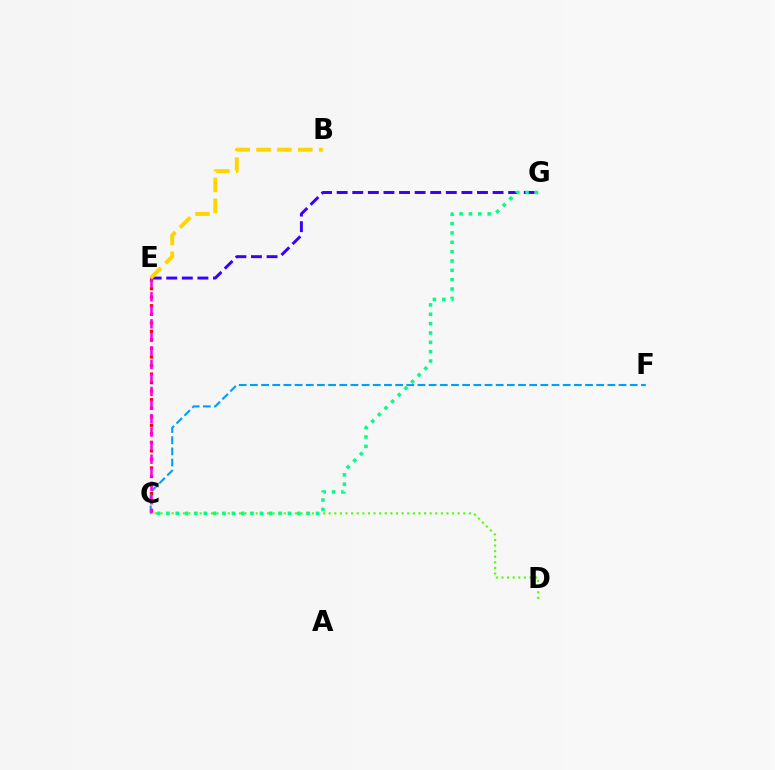{('C', 'E'): [{'color': '#ff0000', 'line_style': 'dotted', 'thickness': 2.32}, {'color': '#ff00ed', 'line_style': 'dashed', 'thickness': 1.84}], ('E', 'G'): [{'color': '#3700ff', 'line_style': 'dashed', 'thickness': 2.12}], ('C', 'D'): [{'color': '#4fff00', 'line_style': 'dotted', 'thickness': 1.52}], ('C', 'F'): [{'color': '#009eff', 'line_style': 'dashed', 'thickness': 1.52}], ('C', 'G'): [{'color': '#00ff86', 'line_style': 'dotted', 'thickness': 2.54}], ('B', 'E'): [{'color': '#ffd500', 'line_style': 'dashed', 'thickness': 2.84}]}